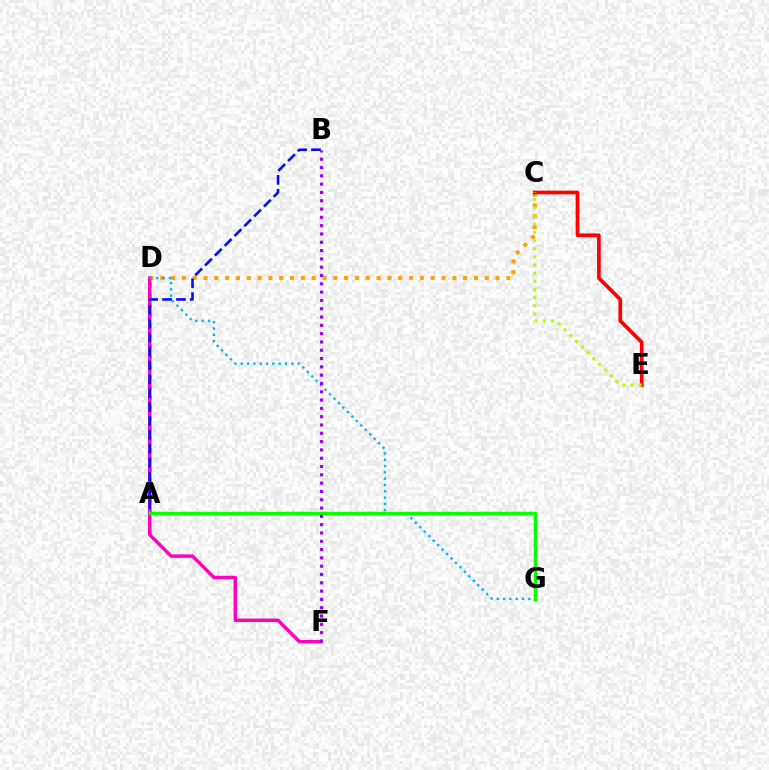{('A', 'D'): [{'color': '#00ff9d', 'line_style': 'dotted', 'thickness': 2.79}], ('C', 'D'): [{'color': '#ffa500', 'line_style': 'dotted', 'thickness': 2.94}], ('D', 'F'): [{'color': '#ff00bd', 'line_style': 'solid', 'thickness': 2.45}], ('C', 'E'): [{'color': '#ff0000', 'line_style': 'solid', 'thickness': 2.64}, {'color': '#b3ff00', 'line_style': 'dotted', 'thickness': 2.22}], ('D', 'G'): [{'color': '#00b5ff', 'line_style': 'dotted', 'thickness': 1.71}], ('A', 'B'): [{'color': '#0010ff', 'line_style': 'dashed', 'thickness': 1.89}], ('A', 'G'): [{'color': '#08ff00', 'line_style': 'solid', 'thickness': 2.47}], ('B', 'F'): [{'color': '#9b00ff', 'line_style': 'dotted', 'thickness': 2.26}]}